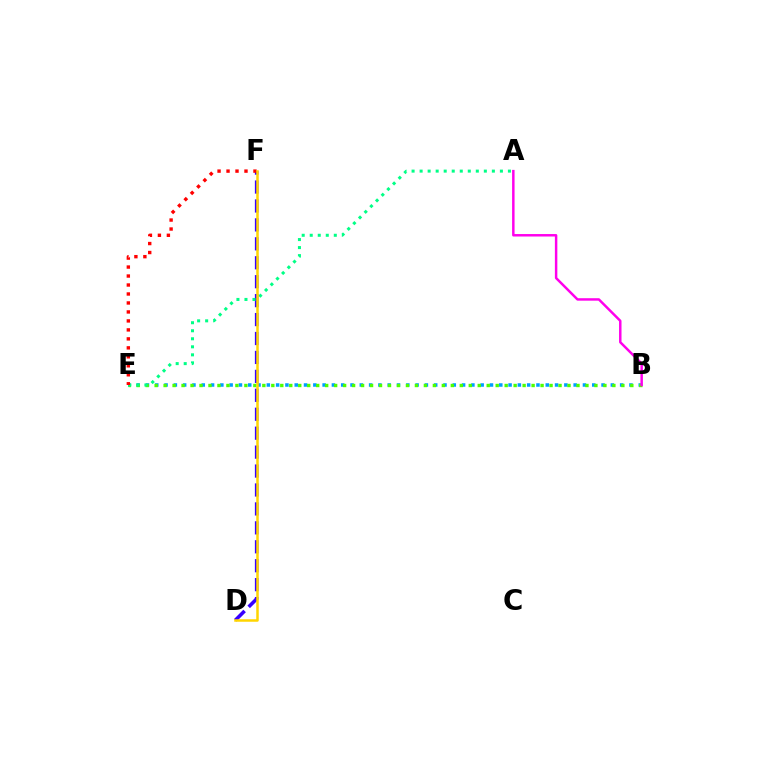{('B', 'E'): [{'color': '#009eff', 'line_style': 'dotted', 'thickness': 2.53}, {'color': '#4fff00', 'line_style': 'dotted', 'thickness': 2.44}], ('D', 'F'): [{'color': '#3700ff', 'line_style': 'dashed', 'thickness': 2.57}, {'color': '#ffd500', 'line_style': 'solid', 'thickness': 1.8}], ('A', 'E'): [{'color': '#00ff86', 'line_style': 'dotted', 'thickness': 2.18}], ('A', 'B'): [{'color': '#ff00ed', 'line_style': 'solid', 'thickness': 1.78}], ('E', 'F'): [{'color': '#ff0000', 'line_style': 'dotted', 'thickness': 2.44}]}